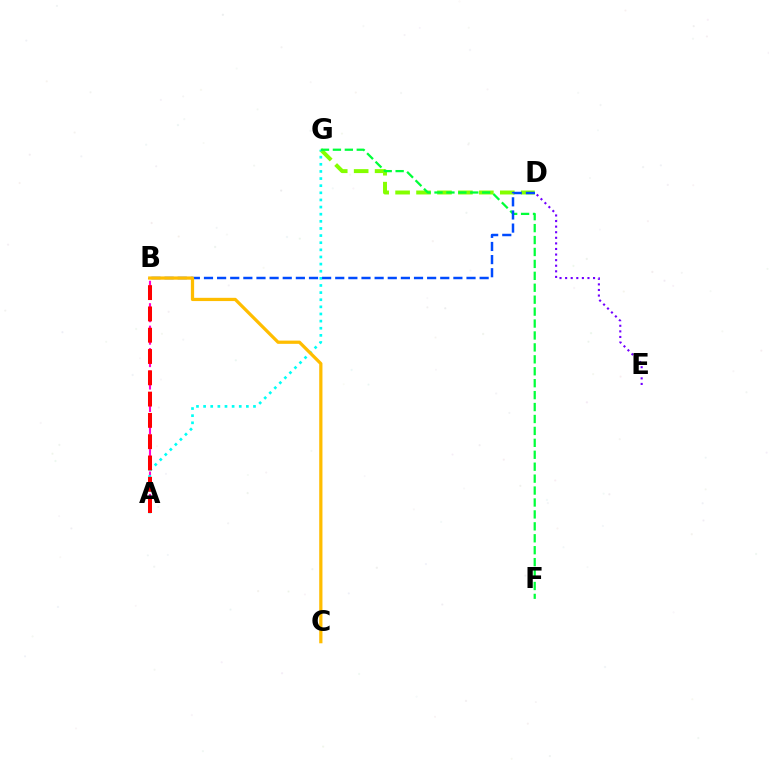{('A', 'B'): [{'color': '#ff00cf', 'line_style': 'dashed', 'thickness': 1.52}, {'color': '#ff0000', 'line_style': 'dashed', 'thickness': 2.89}], ('D', 'G'): [{'color': '#84ff00', 'line_style': 'dashed', 'thickness': 2.84}], ('A', 'G'): [{'color': '#00fff6', 'line_style': 'dotted', 'thickness': 1.94}], ('F', 'G'): [{'color': '#00ff39', 'line_style': 'dashed', 'thickness': 1.62}], ('D', 'E'): [{'color': '#7200ff', 'line_style': 'dotted', 'thickness': 1.52}], ('B', 'D'): [{'color': '#004bff', 'line_style': 'dashed', 'thickness': 1.78}], ('B', 'C'): [{'color': '#ffbd00', 'line_style': 'solid', 'thickness': 2.33}]}